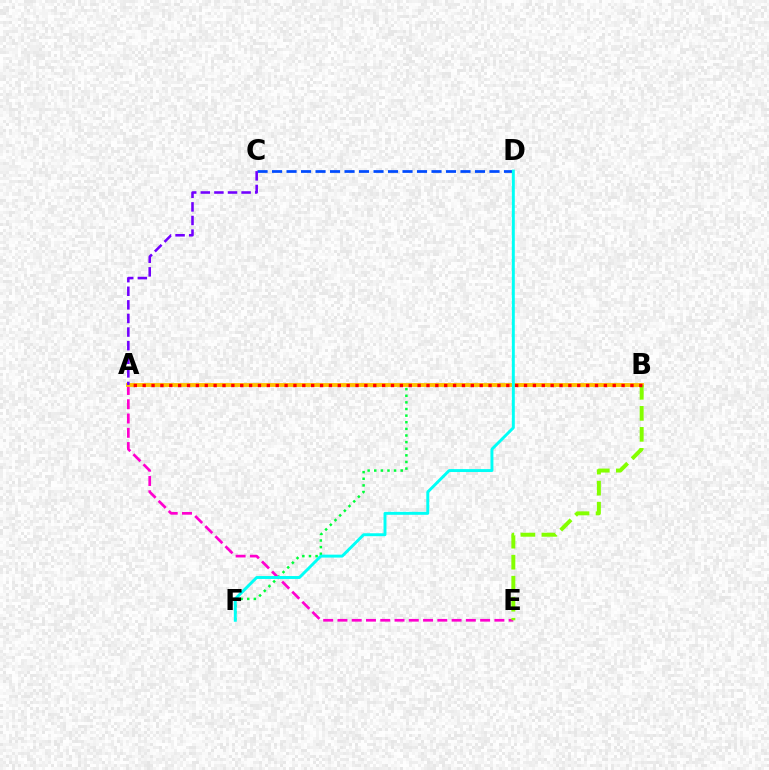{('A', 'E'): [{'color': '#ff00cf', 'line_style': 'dashed', 'thickness': 1.94}], ('B', 'F'): [{'color': '#00ff39', 'line_style': 'dotted', 'thickness': 1.8}], ('A', 'B'): [{'color': '#ffbd00', 'line_style': 'solid', 'thickness': 2.76}, {'color': '#ff0000', 'line_style': 'dotted', 'thickness': 2.41}], ('B', 'E'): [{'color': '#84ff00', 'line_style': 'dashed', 'thickness': 2.85}], ('C', 'D'): [{'color': '#004bff', 'line_style': 'dashed', 'thickness': 1.97}], ('D', 'F'): [{'color': '#00fff6', 'line_style': 'solid', 'thickness': 2.11}], ('A', 'C'): [{'color': '#7200ff', 'line_style': 'dashed', 'thickness': 1.85}]}